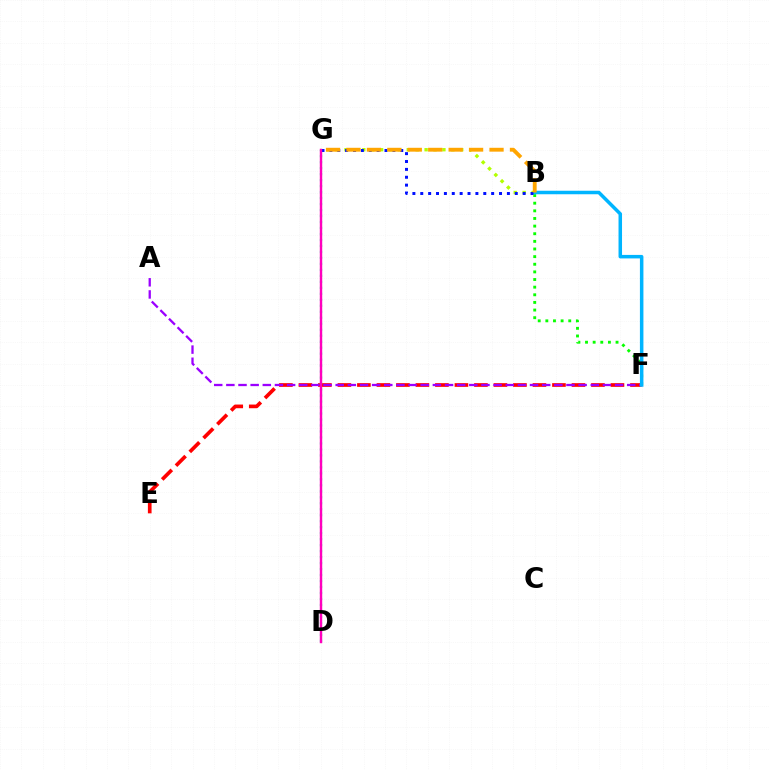{('B', 'G'): [{'color': '#b3ff00', 'line_style': 'dotted', 'thickness': 2.42}, {'color': '#0010ff', 'line_style': 'dotted', 'thickness': 2.14}, {'color': '#ffa500', 'line_style': 'dashed', 'thickness': 2.78}], ('B', 'F'): [{'color': '#08ff00', 'line_style': 'dotted', 'thickness': 2.07}, {'color': '#00b5ff', 'line_style': 'solid', 'thickness': 2.52}], ('E', 'F'): [{'color': '#ff0000', 'line_style': 'dashed', 'thickness': 2.65}], ('A', 'F'): [{'color': '#9b00ff', 'line_style': 'dashed', 'thickness': 1.65}], ('D', 'G'): [{'color': '#00ff9d', 'line_style': 'dotted', 'thickness': 1.63}, {'color': '#ff00bd', 'line_style': 'solid', 'thickness': 1.74}]}